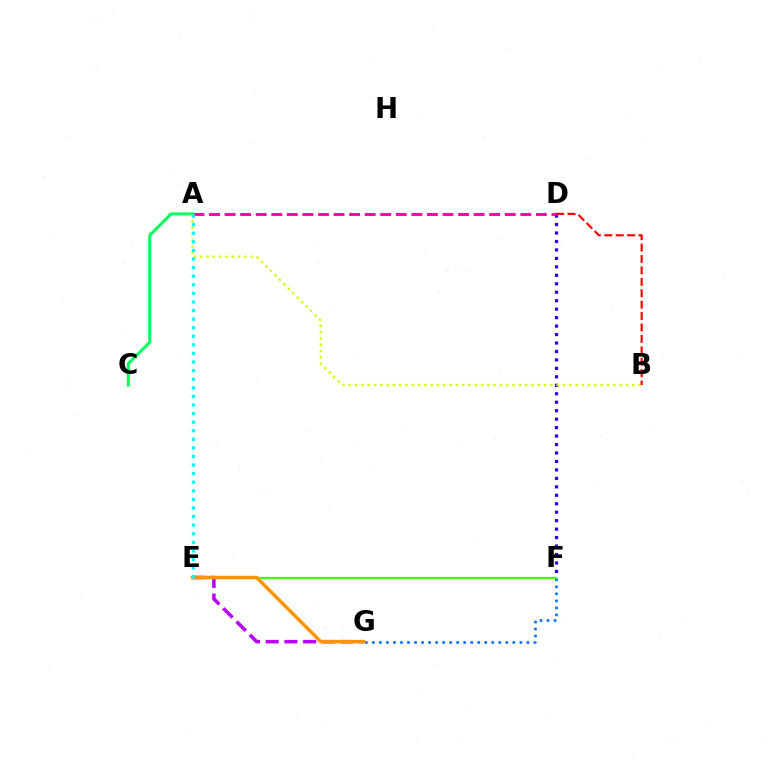{('F', 'G'): [{'color': '#0074ff', 'line_style': 'dotted', 'thickness': 1.91}], ('E', 'G'): [{'color': '#b900ff', 'line_style': 'dashed', 'thickness': 2.54}, {'color': '#ff9400', 'line_style': 'solid', 'thickness': 2.5}], ('A', 'C'): [{'color': '#00ff5c', 'line_style': 'solid', 'thickness': 2.14}], ('D', 'F'): [{'color': '#2500ff', 'line_style': 'dotted', 'thickness': 2.3}], ('A', 'D'): [{'color': '#ff00ac', 'line_style': 'dashed', 'thickness': 2.11}], ('A', 'B'): [{'color': '#d1ff00', 'line_style': 'dotted', 'thickness': 1.71}], ('E', 'F'): [{'color': '#3dff00', 'line_style': 'solid', 'thickness': 1.61}], ('B', 'D'): [{'color': '#ff0000', 'line_style': 'dashed', 'thickness': 1.55}], ('A', 'E'): [{'color': '#00fff6', 'line_style': 'dotted', 'thickness': 2.33}]}